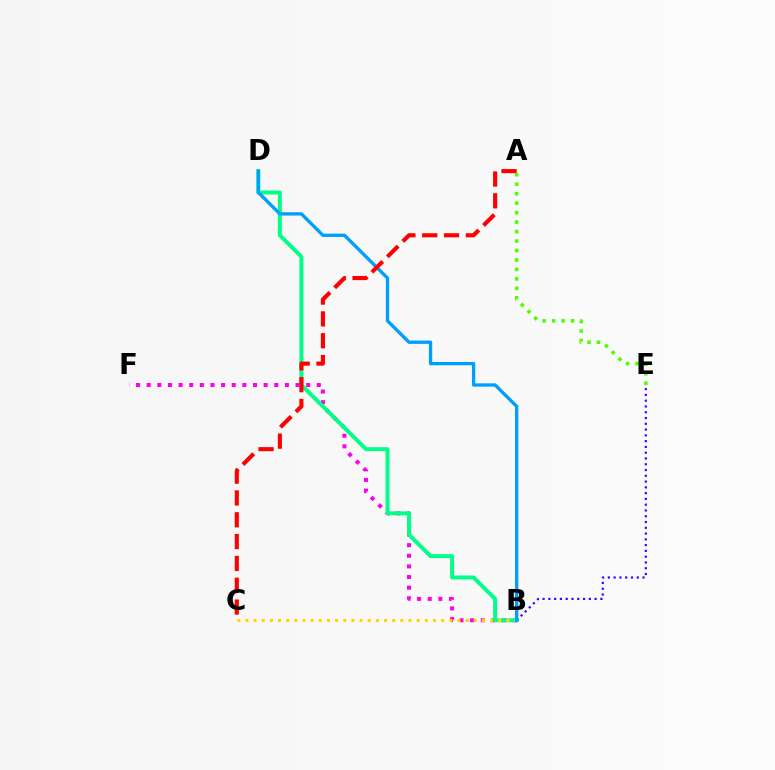{('A', 'E'): [{'color': '#4fff00', 'line_style': 'dotted', 'thickness': 2.57}], ('B', 'F'): [{'color': '#ff00ed', 'line_style': 'dotted', 'thickness': 2.89}], ('B', 'D'): [{'color': '#00ff86', 'line_style': 'solid', 'thickness': 2.85}, {'color': '#009eff', 'line_style': 'solid', 'thickness': 2.4}], ('B', 'C'): [{'color': '#ffd500', 'line_style': 'dotted', 'thickness': 2.22}], ('B', 'E'): [{'color': '#3700ff', 'line_style': 'dotted', 'thickness': 1.57}], ('A', 'C'): [{'color': '#ff0000', 'line_style': 'dashed', 'thickness': 2.96}]}